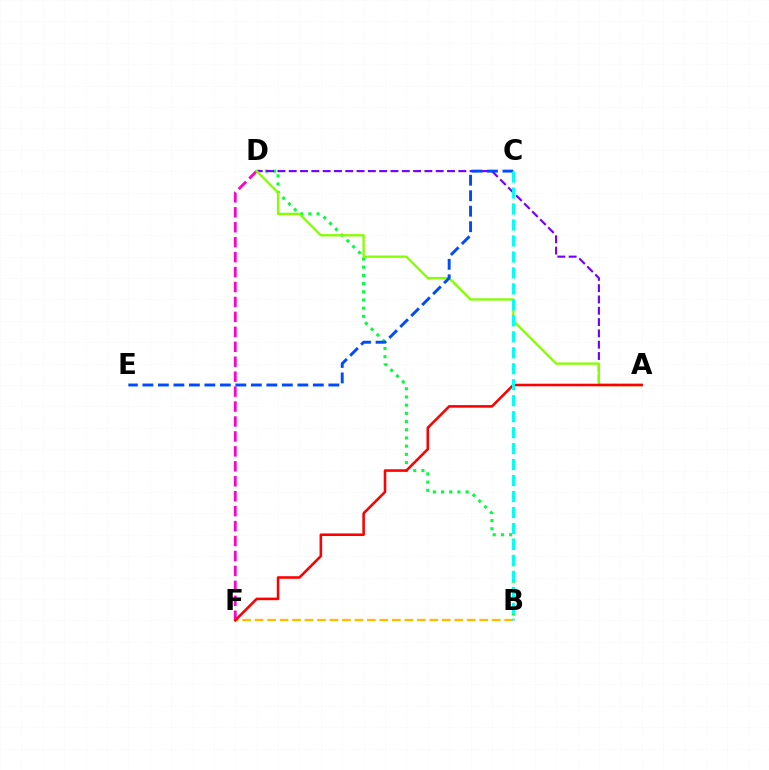{('D', 'F'): [{'color': '#ff00cf', 'line_style': 'dashed', 'thickness': 2.03}], ('B', 'F'): [{'color': '#ffbd00', 'line_style': 'dashed', 'thickness': 1.69}], ('B', 'D'): [{'color': '#00ff39', 'line_style': 'dotted', 'thickness': 2.23}], ('A', 'D'): [{'color': '#7200ff', 'line_style': 'dashed', 'thickness': 1.54}, {'color': '#84ff00', 'line_style': 'solid', 'thickness': 1.67}], ('C', 'E'): [{'color': '#004bff', 'line_style': 'dashed', 'thickness': 2.1}], ('A', 'F'): [{'color': '#ff0000', 'line_style': 'solid', 'thickness': 1.85}], ('B', 'C'): [{'color': '#00fff6', 'line_style': 'dashed', 'thickness': 2.17}]}